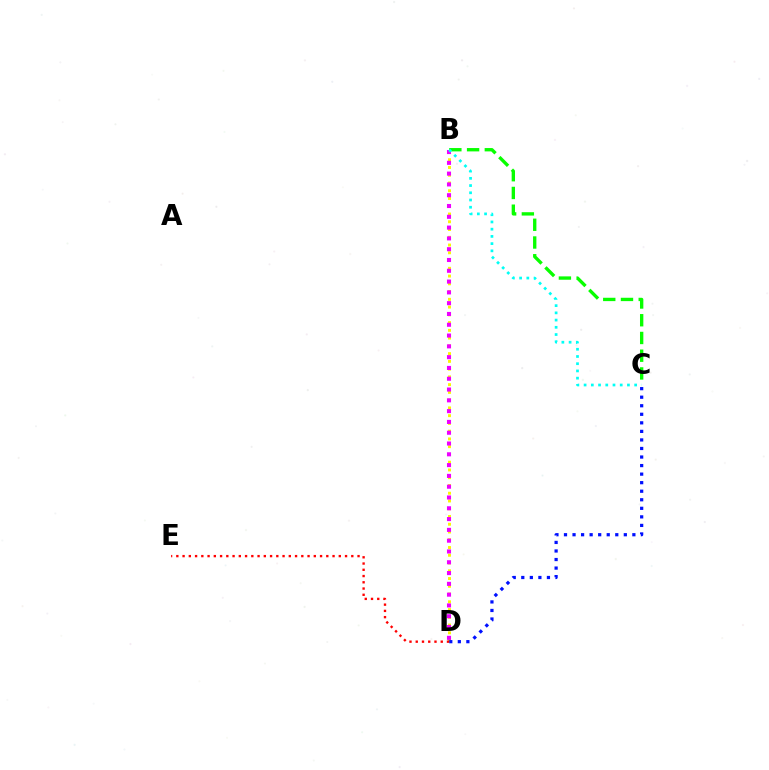{('B', 'D'): [{'color': '#fcf500', 'line_style': 'dotted', 'thickness': 2.11}, {'color': '#ee00ff', 'line_style': 'dotted', 'thickness': 2.93}], ('B', 'C'): [{'color': '#08ff00', 'line_style': 'dashed', 'thickness': 2.41}, {'color': '#00fff6', 'line_style': 'dotted', 'thickness': 1.96}], ('C', 'D'): [{'color': '#0010ff', 'line_style': 'dotted', 'thickness': 2.32}], ('D', 'E'): [{'color': '#ff0000', 'line_style': 'dotted', 'thickness': 1.7}]}